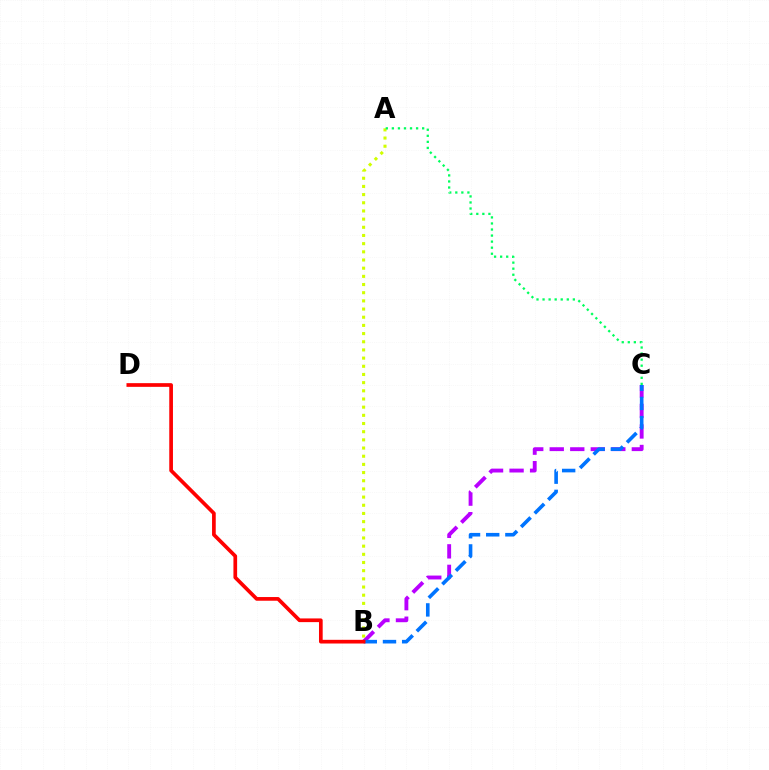{('B', 'C'): [{'color': '#b900ff', 'line_style': 'dashed', 'thickness': 2.79}, {'color': '#0074ff', 'line_style': 'dashed', 'thickness': 2.61}], ('A', 'B'): [{'color': '#d1ff00', 'line_style': 'dotted', 'thickness': 2.22}], ('A', 'C'): [{'color': '#00ff5c', 'line_style': 'dotted', 'thickness': 1.65}], ('B', 'D'): [{'color': '#ff0000', 'line_style': 'solid', 'thickness': 2.66}]}